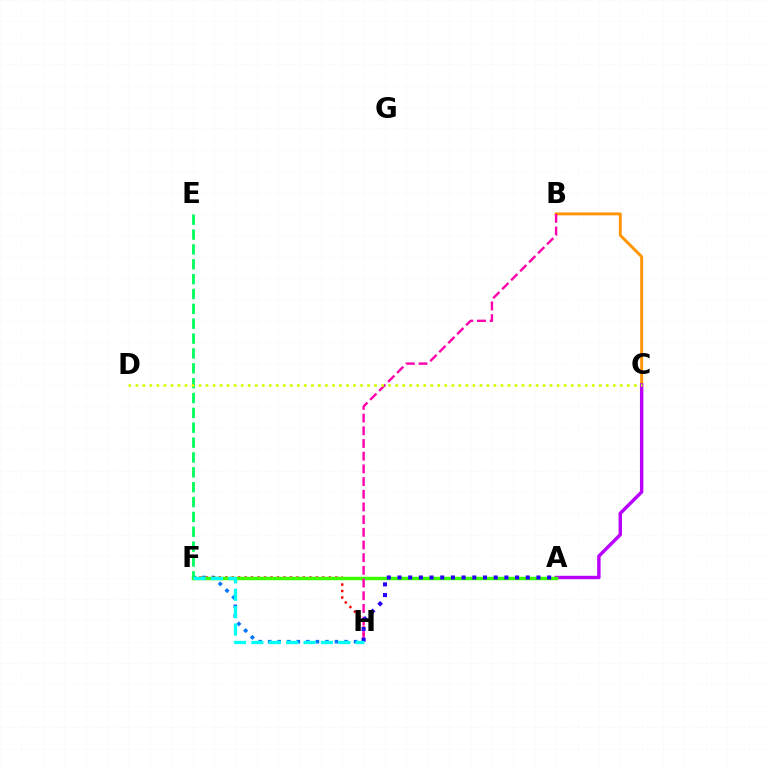{('F', 'H'): [{'color': '#0074ff', 'line_style': 'dotted', 'thickness': 2.59}, {'color': '#ff0000', 'line_style': 'dotted', 'thickness': 1.76}, {'color': '#00fff6', 'line_style': 'dashed', 'thickness': 2.36}], ('B', 'C'): [{'color': '#ff9400', 'line_style': 'solid', 'thickness': 2.1}], ('A', 'C'): [{'color': '#b900ff', 'line_style': 'solid', 'thickness': 2.46}], ('A', 'F'): [{'color': '#3dff00', 'line_style': 'solid', 'thickness': 2.47}], ('E', 'F'): [{'color': '#00ff5c', 'line_style': 'dashed', 'thickness': 2.02}], ('B', 'H'): [{'color': '#ff00ac', 'line_style': 'dashed', 'thickness': 1.72}], ('C', 'D'): [{'color': '#d1ff00', 'line_style': 'dotted', 'thickness': 1.91}], ('A', 'H'): [{'color': '#2500ff', 'line_style': 'dotted', 'thickness': 2.9}]}